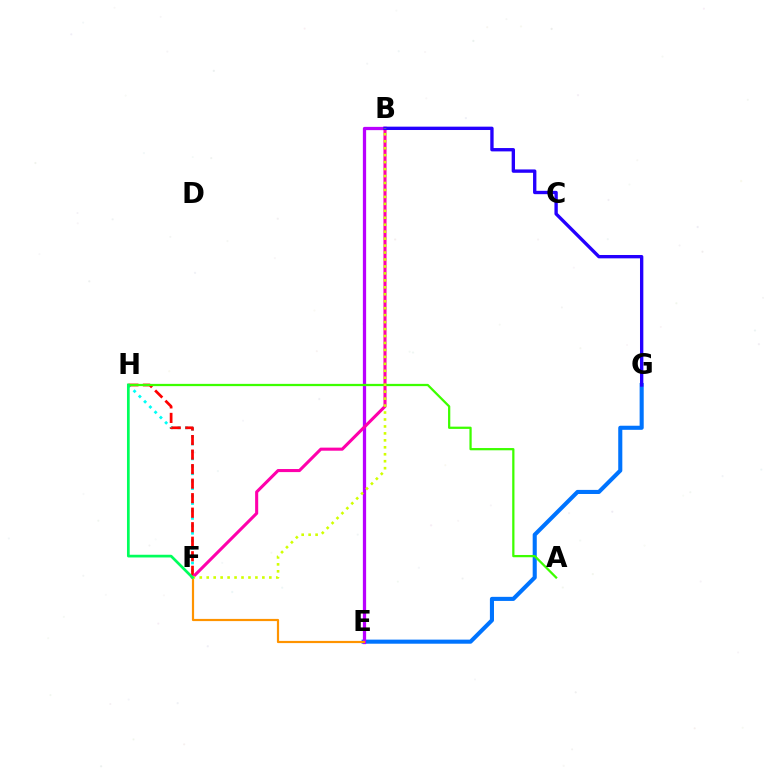{('E', 'G'): [{'color': '#0074ff', 'line_style': 'solid', 'thickness': 2.94}], ('B', 'E'): [{'color': '#b900ff', 'line_style': 'solid', 'thickness': 2.35}], ('F', 'H'): [{'color': '#00fff6', 'line_style': 'dotted', 'thickness': 2.02}, {'color': '#ff0000', 'line_style': 'dashed', 'thickness': 1.97}, {'color': '#00ff5c', 'line_style': 'solid', 'thickness': 1.95}], ('B', 'F'): [{'color': '#ff00ac', 'line_style': 'solid', 'thickness': 2.21}, {'color': '#d1ff00', 'line_style': 'dotted', 'thickness': 1.89}], ('E', 'F'): [{'color': '#ff9400', 'line_style': 'solid', 'thickness': 1.58}], ('B', 'G'): [{'color': '#2500ff', 'line_style': 'solid', 'thickness': 2.41}], ('A', 'H'): [{'color': '#3dff00', 'line_style': 'solid', 'thickness': 1.62}]}